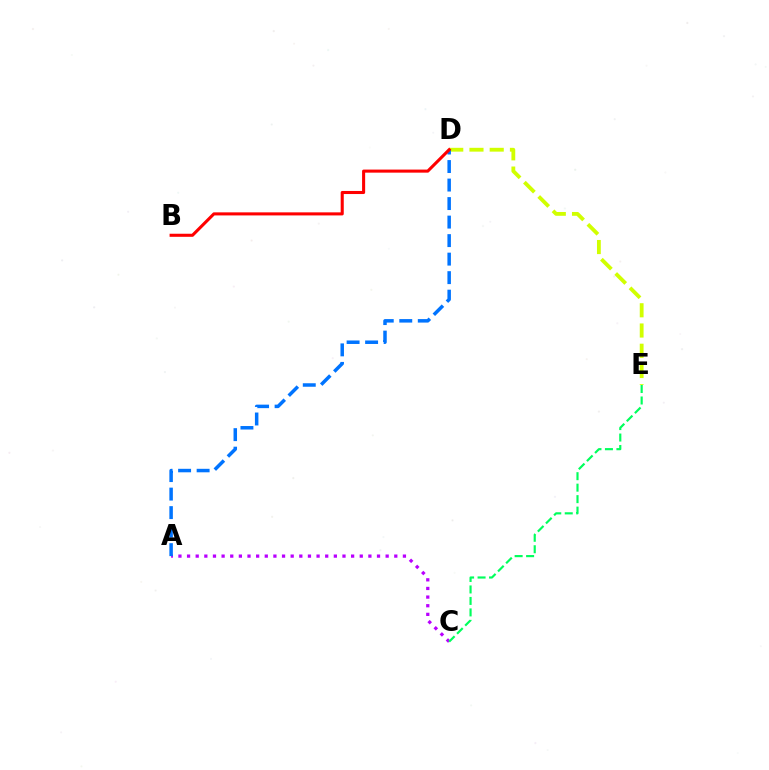{('A', 'C'): [{'color': '#b900ff', 'line_style': 'dotted', 'thickness': 2.35}], ('D', 'E'): [{'color': '#d1ff00', 'line_style': 'dashed', 'thickness': 2.75}], ('A', 'D'): [{'color': '#0074ff', 'line_style': 'dashed', 'thickness': 2.52}], ('C', 'E'): [{'color': '#00ff5c', 'line_style': 'dashed', 'thickness': 1.56}], ('B', 'D'): [{'color': '#ff0000', 'line_style': 'solid', 'thickness': 2.21}]}